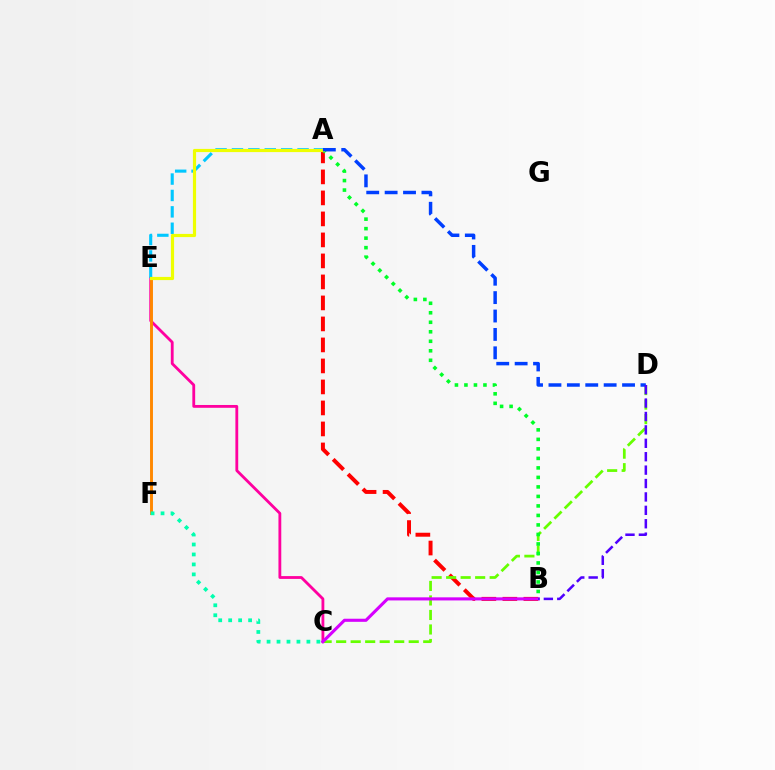{('A', 'B'): [{'color': '#ff0000', 'line_style': 'dashed', 'thickness': 2.85}, {'color': '#00ff27', 'line_style': 'dotted', 'thickness': 2.58}], ('C', 'E'): [{'color': '#ff00a0', 'line_style': 'solid', 'thickness': 2.03}], ('E', 'F'): [{'color': '#ff8800', 'line_style': 'solid', 'thickness': 2.1}], ('C', 'D'): [{'color': '#66ff00', 'line_style': 'dashed', 'thickness': 1.97}], ('B', 'C'): [{'color': '#d600ff', 'line_style': 'solid', 'thickness': 2.23}], ('A', 'E'): [{'color': '#00c7ff', 'line_style': 'dashed', 'thickness': 2.23}, {'color': '#eeff00', 'line_style': 'solid', 'thickness': 2.29}], ('C', 'F'): [{'color': '#00ffaf', 'line_style': 'dotted', 'thickness': 2.71}], ('A', 'D'): [{'color': '#003fff', 'line_style': 'dashed', 'thickness': 2.5}], ('B', 'D'): [{'color': '#4f00ff', 'line_style': 'dashed', 'thickness': 1.82}]}